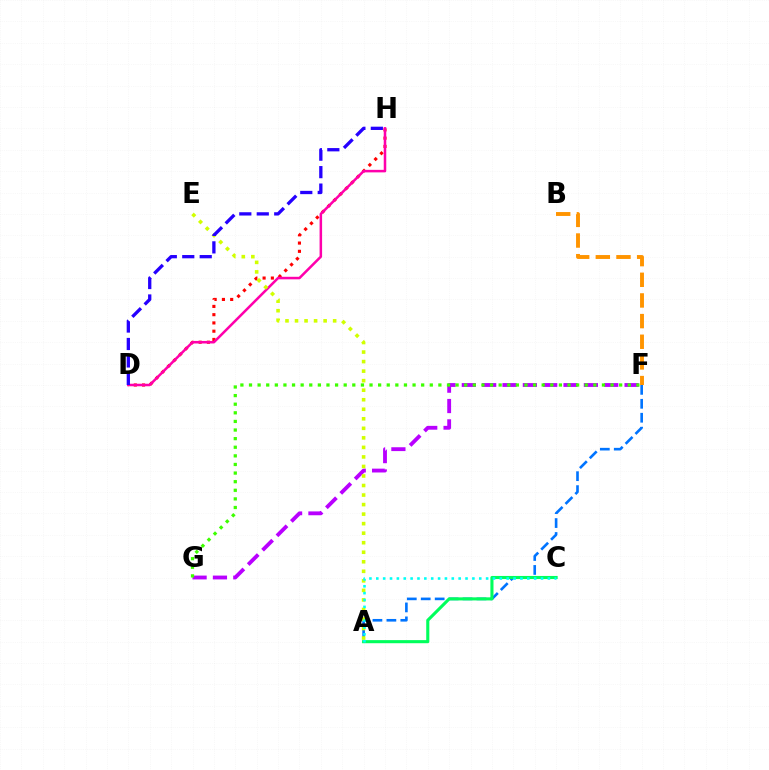{('D', 'H'): [{'color': '#ff0000', 'line_style': 'dotted', 'thickness': 2.24}, {'color': '#ff00ac', 'line_style': 'solid', 'thickness': 1.82}, {'color': '#2500ff', 'line_style': 'dashed', 'thickness': 2.37}], ('A', 'F'): [{'color': '#0074ff', 'line_style': 'dashed', 'thickness': 1.89}], ('F', 'G'): [{'color': '#b900ff', 'line_style': 'dashed', 'thickness': 2.76}, {'color': '#3dff00', 'line_style': 'dotted', 'thickness': 2.34}], ('A', 'C'): [{'color': '#00ff5c', 'line_style': 'solid', 'thickness': 2.23}, {'color': '#00fff6', 'line_style': 'dotted', 'thickness': 1.86}], ('A', 'E'): [{'color': '#d1ff00', 'line_style': 'dotted', 'thickness': 2.59}], ('B', 'F'): [{'color': '#ff9400', 'line_style': 'dashed', 'thickness': 2.81}]}